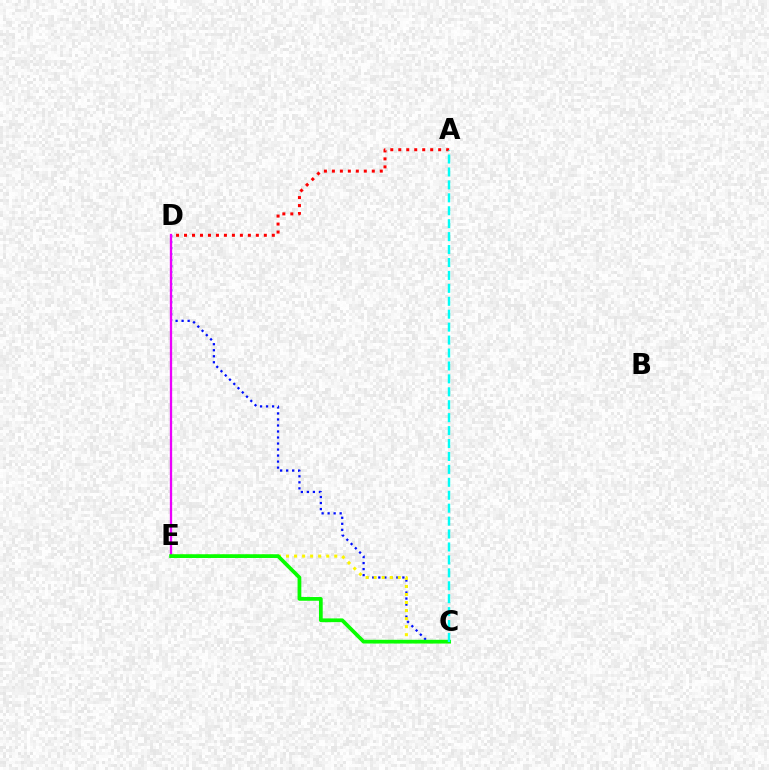{('C', 'D'): [{'color': '#0010ff', 'line_style': 'dotted', 'thickness': 1.64}], ('D', 'E'): [{'color': '#ee00ff', 'line_style': 'solid', 'thickness': 1.66}], ('C', 'E'): [{'color': '#fcf500', 'line_style': 'dotted', 'thickness': 2.18}, {'color': '#08ff00', 'line_style': 'solid', 'thickness': 2.7}], ('A', 'D'): [{'color': '#ff0000', 'line_style': 'dotted', 'thickness': 2.17}], ('A', 'C'): [{'color': '#00fff6', 'line_style': 'dashed', 'thickness': 1.76}]}